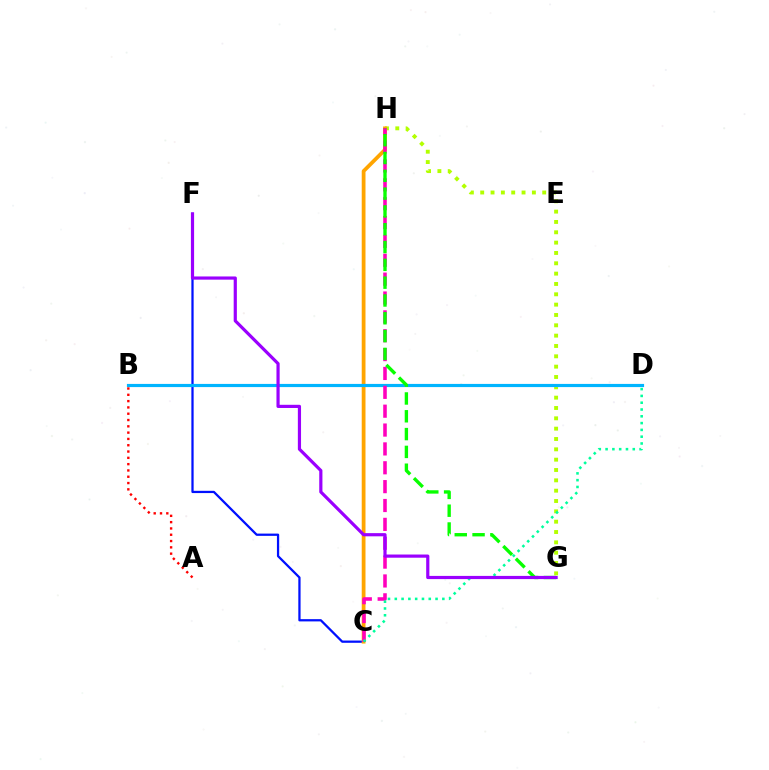{('C', 'F'): [{'color': '#0010ff', 'line_style': 'solid', 'thickness': 1.63}], ('G', 'H'): [{'color': '#b3ff00', 'line_style': 'dotted', 'thickness': 2.81}, {'color': '#08ff00', 'line_style': 'dashed', 'thickness': 2.42}], ('C', 'H'): [{'color': '#ffa500', 'line_style': 'solid', 'thickness': 2.72}, {'color': '#ff00bd', 'line_style': 'dashed', 'thickness': 2.56}], ('B', 'D'): [{'color': '#00b5ff', 'line_style': 'solid', 'thickness': 2.28}], ('A', 'B'): [{'color': '#ff0000', 'line_style': 'dotted', 'thickness': 1.71}], ('C', 'D'): [{'color': '#00ff9d', 'line_style': 'dotted', 'thickness': 1.85}], ('F', 'G'): [{'color': '#9b00ff', 'line_style': 'solid', 'thickness': 2.29}]}